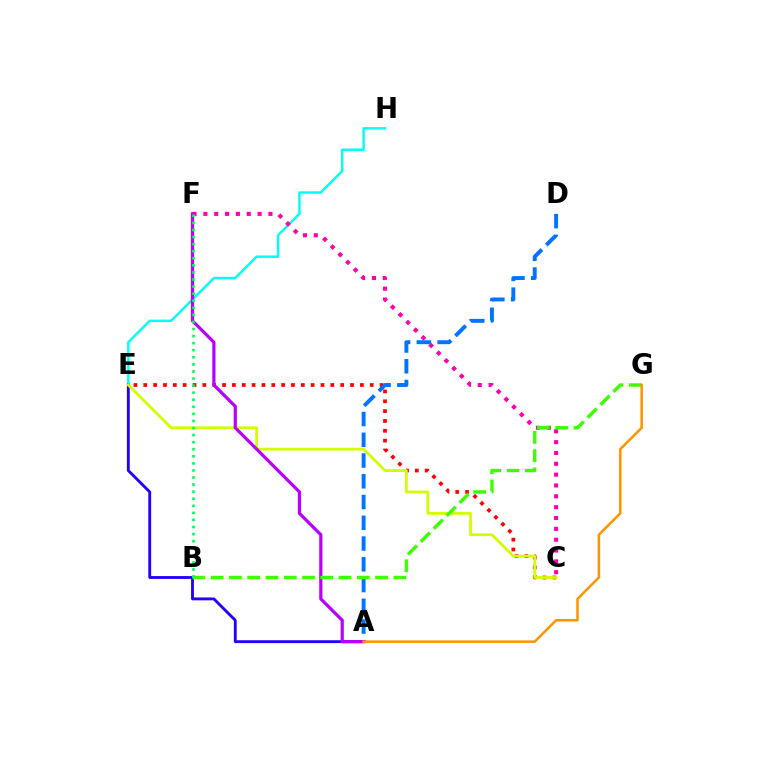{('E', 'H'): [{'color': '#00fff6', 'line_style': 'solid', 'thickness': 1.76}], ('C', 'E'): [{'color': '#ff0000', 'line_style': 'dotted', 'thickness': 2.68}, {'color': '#d1ff00', 'line_style': 'solid', 'thickness': 2.0}], ('C', 'F'): [{'color': '#ff00ac', 'line_style': 'dotted', 'thickness': 2.95}], ('A', 'E'): [{'color': '#2500ff', 'line_style': 'solid', 'thickness': 2.07}], ('A', 'D'): [{'color': '#0074ff', 'line_style': 'dashed', 'thickness': 2.82}], ('A', 'F'): [{'color': '#b900ff', 'line_style': 'solid', 'thickness': 2.31}], ('B', 'G'): [{'color': '#3dff00', 'line_style': 'dashed', 'thickness': 2.48}], ('B', 'F'): [{'color': '#00ff5c', 'line_style': 'dotted', 'thickness': 1.92}], ('A', 'G'): [{'color': '#ff9400', 'line_style': 'solid', 'thickness': 1.82}]}